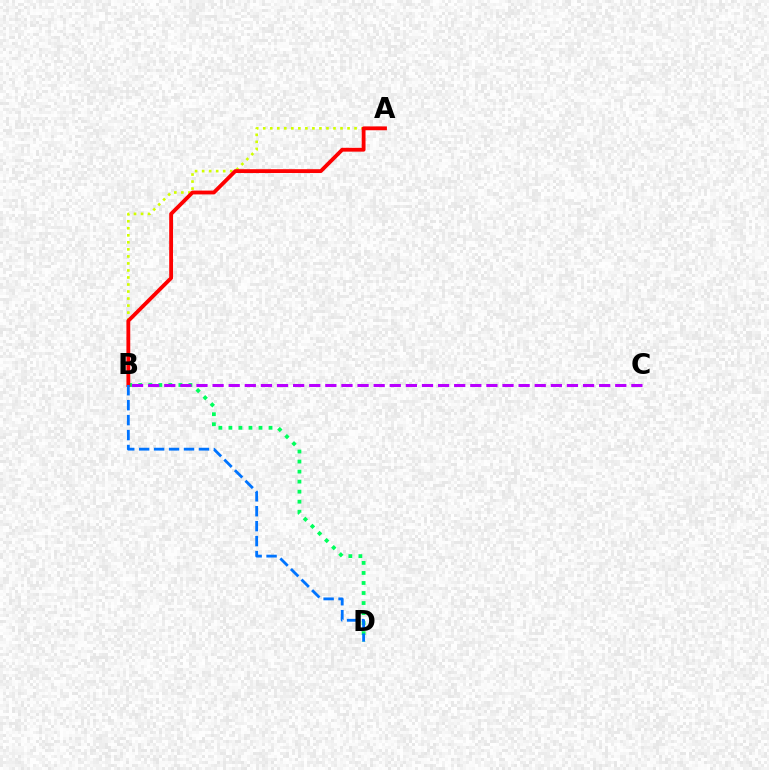{('B', 'D'): [{'color': '#00ff5c', 'line_style': 'dotted', 'thickness': 2.73}, {'color': '#0074ff', 'line_style': 'dashed', 'thickness': 2.03}], ('A', 'B'): [{'color': '#d1ff00', 'line_style': 'dotted', 'thickness': 1.91}, {'color': '#ff0000', 'line_style': 'solid', 'thickness': 2.76}], ('B', 'C'): [{'color': '#b900ff', 'line_style': 'dashed', 'thickness': 2.19}]}